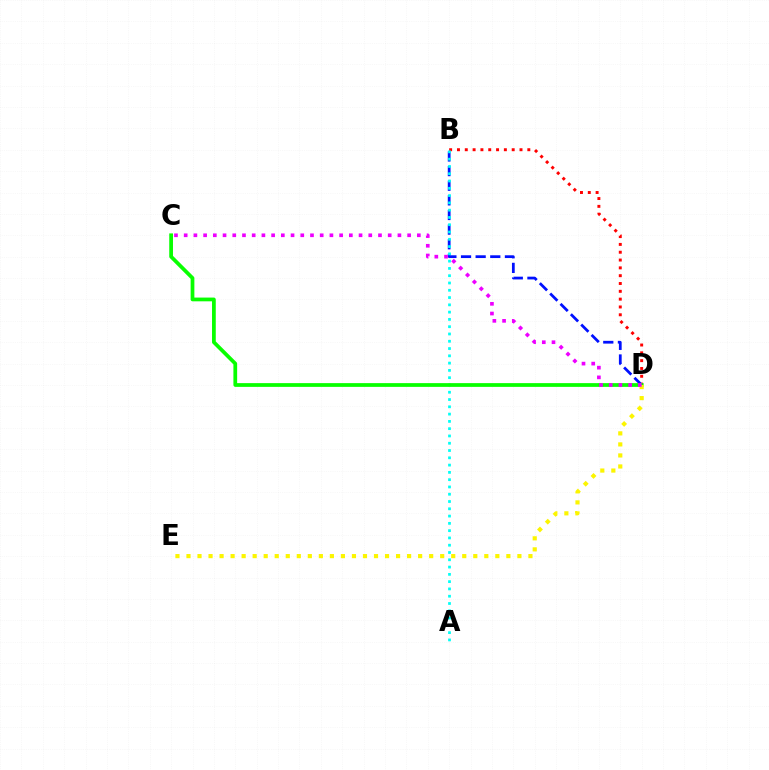{('B', 'D'): [{'color': '#ff0000', 'line_style': 'dotted', 'thickness': 2.12}, {'color': '#0010ff', 'line_style': 'dashed', 'thickness': 1.99}], ('A', 'B'): [{'color': '#00fff6', 'line_style': 'dotted', 'thickness': 1.98}], ('C', 'D'): [{'color': '#08ff00', 'line_style': 'solid', 'thickness': 2.69}, {'color': '#ee00ff', 'line_style': 'dotted', 'thickness': 2.64}], ('D', 'E'): [{'color': '#fcf500', 'line_style': 'dotted', 'thickness': 3.0}]}